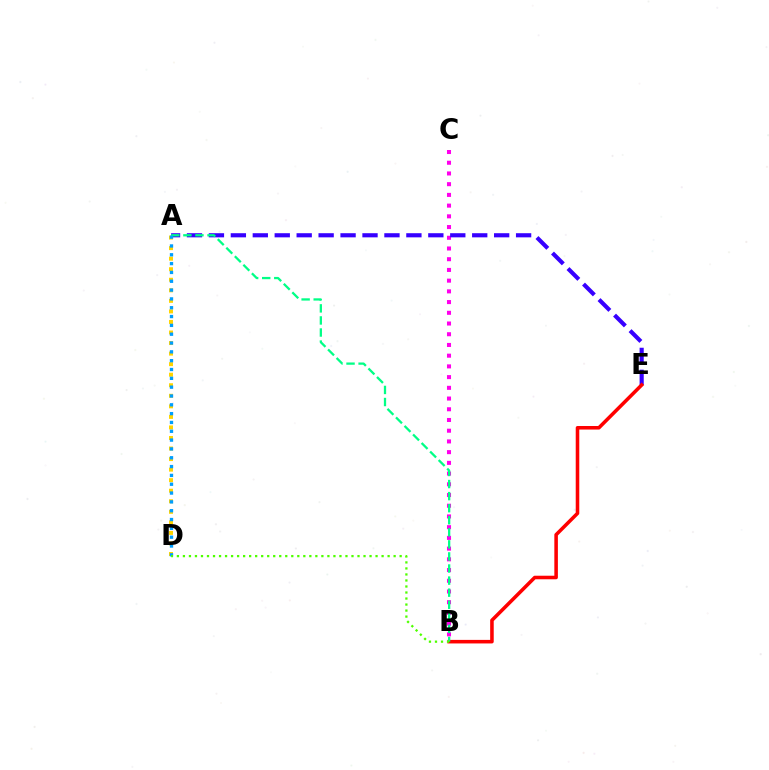{('B', 'C'): [{'color': '#ff00ed', 'line_style': 'dotted', 'thickness': 2.91}], ('A', 'E'): [{'color': '#3700ff', 'line_style': 'dashed', 'thickness': 2.98}], ('B', 'E'): [{'color': '#ff0000', 'line_style': 'solid', 'thickness': 2.56}], ('A', 'D'): [{'color': '#ffd500', 'line_style': 'dotted', 'thickness': 2.87}, {'color': '#009eff', 'line_style': 'dotted', 'thickness': 2.4}], ('A', 'B'): [{'color': '#00ff86', 'line_style': 'dashed', 'thickness': 1.64}], ('B', 'D'): [{'color': '#4fff00', 'line_style': 'dotted', 'thickness': 1.64}]}